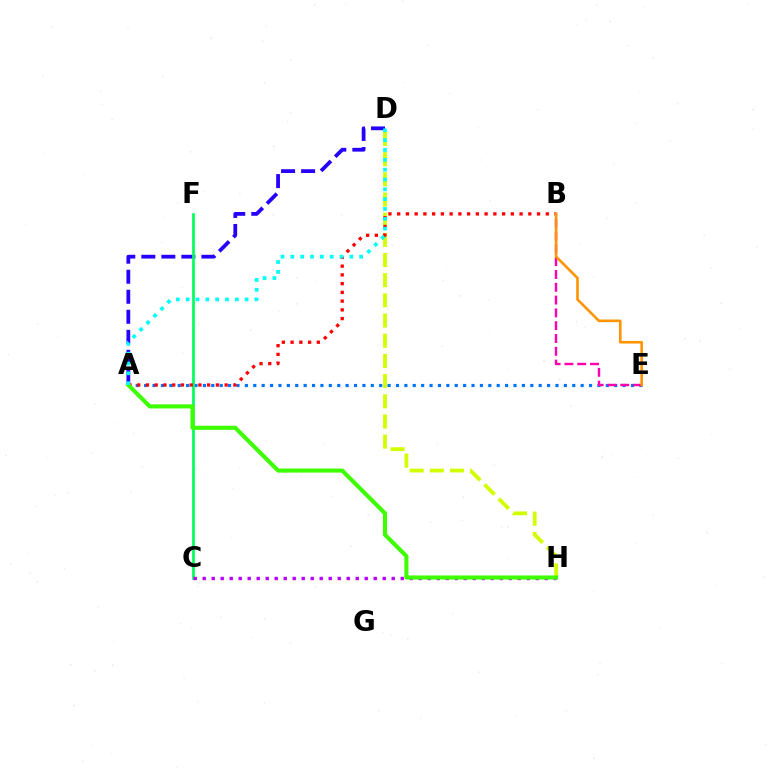{('A', 'E'): [{'color': '#0074ff', 'line_style': 'dotted', 'thickness': 2.28}], ('D', 'H'): [{'color': '#d1ff00', 'line_style': 'dashed', 'thickness': 2.74}], ('A', 'D'): [{'color': '#2500ff', 'line_style': 'dashed', 'thickness': 2.72}, {'color': '#00fff6', 'line_style': 'dotted', 'thickness': 2.67}], ('C', 'F'): [{'color': '#00ff5c', 'line_style': 'solid', 'thickness': 1.94}], ('B', 'E'): [{'color': '#ff00ac', 'line_style': 'dashed', 'thickness': 1.74}, {'color': '#ff9400', 'line_style': 'solid', 'thickness': 1.88}], ('C', 'H'): [{'color': '#b900ff', 'line_style': 'dotted', 'thickness': 2.45}], ('A', 'B'): [{'color': '#ff0000', 'line_style': 'dotted', 'thickness': 2.38}], ('A', 'H'): [{'color': '#3dff00', 'line_style': 'solid', 'thickness': 2.94}]}